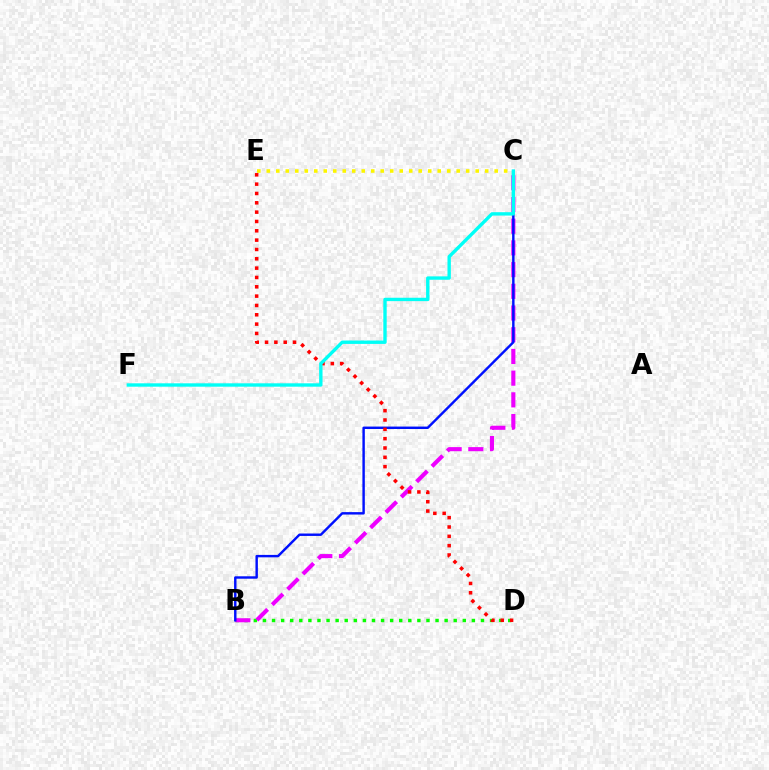{('C', 'E'): [{'color': '#fcf500', 'line_style': 'dotted', 'thickness': 2.58}], ('B', 'D'): [{'color': '#08ff00', 'line_style': 'dotted', 'thickness': 2.47}], ('B', 'C'): [{'color': '#ee00ff', 'line_style': 'dashed', 'thickness': 2.95}, {'color': '#0010ff', 'line_style': 'solid', 'thickness': 1.75}], ('D', 'E'): [{'color': '#ff0000', 'line_style': 'dotted', 'thickness': 2.54}], ('C', 'F'): [{'color': '#00fff6', 'line_style': 'solid', 'thickness': 2.43}]}